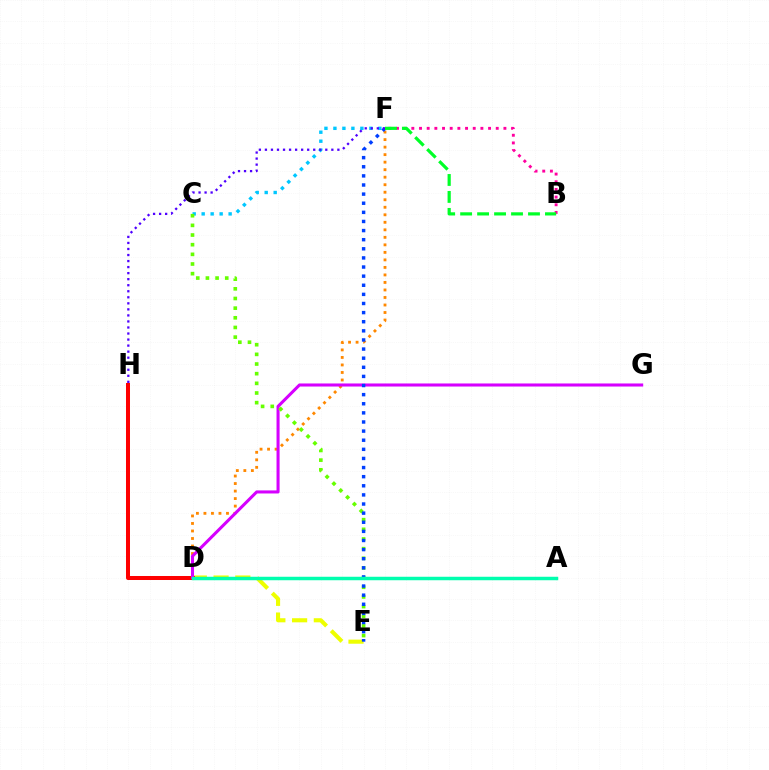{('D', 'E'): [{'color': '#eeff00', 'line_style': 'dashed', 'thickness': 2.96}], ('D', 'H'): [{'color': '#ff0000', 'line_style': 'solid', 'thickness': 2.89}], ('C', 'F'): [{'color': '#00c7ff', 'line_style': 'dotted', 'thickness': 2.44}], ('D', 'F'): [{'color': '#ff8800', 'line_style': 'dotted', 'thickness': 2.04}], ('D', 'G'): [{'color': '#d600ff', 'line_style': 'solid', 'thickness': 2.2}], ('C', 'E'): [{'color': '#66ff00', 'line_style': 'dotted', 'thickness': 2.62}], ('E', 'F'): [{'color': '#003fff', 'line_style': 'dotted', 'thickness': 2.48}], ('F', 'H'): [{'color': '#4f00ff', 'line_style': 'dotted', 'thickness': 1.64}], ('B', 'F'): [{'color': '#ff00a0', 'line_style': 'dotted', 'thickness': 2.08}, {'color': '#00ff27', 'line_style': 'dashed', 'thickness': 2.3}], ('A', 'D'): [{'color': '#00ffaf', 'line_style': 'solid', 'thickness': 2.51}]}